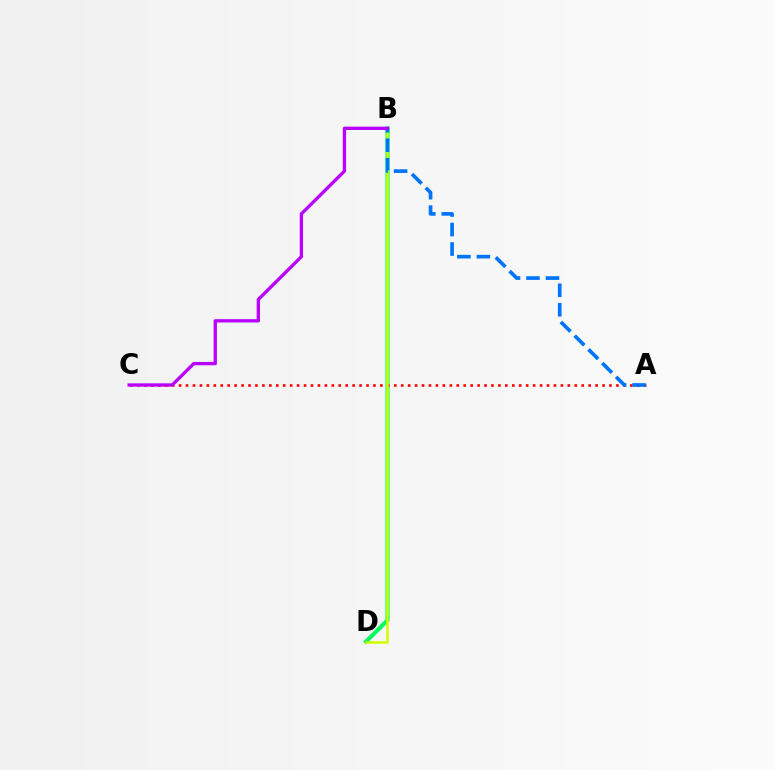{('B', 'D'): [{'color': '#00ff5c', 'line_style': 'solid', 'thickness': 2.94}, {'color': '#d1ff00', 'line_style': 'solid', 'thickness': 1.8}], ('A', 'C'): [{'color': '#ff0000', 'line_style': 'dotted', 'thickness': 1.89}], ('A', 'B'): [{'color': '#0074ff', 'line_style': 'dashed', 'thickness': 2.65}], ('B', 'C'): [{'color': '#b900ff', 'line_style': 'solid', 'thickness': 2.39}]}